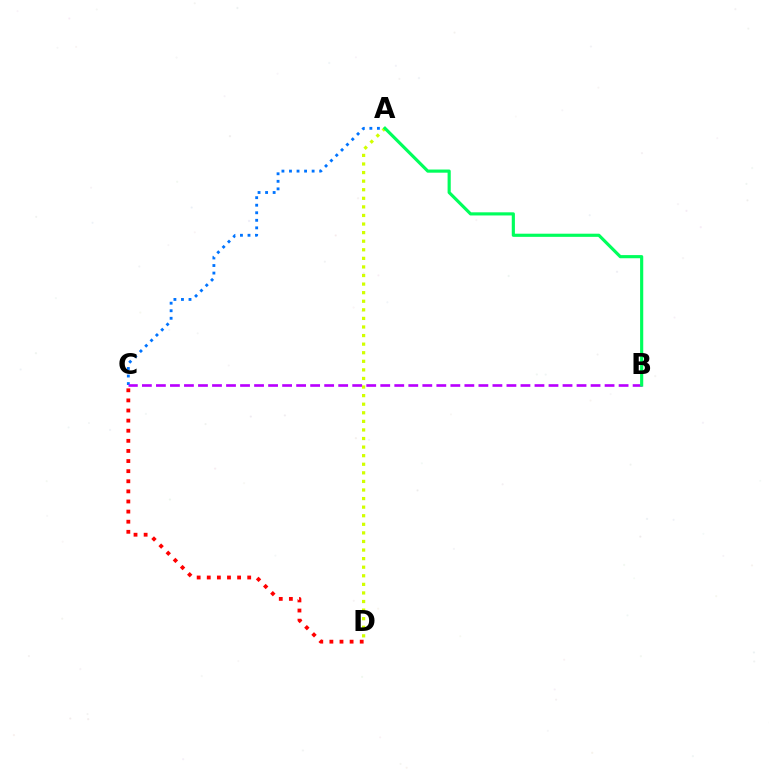{('A', 'D'): [{'color': '#d1ff00', 'line_style': 'dotted', 'thickness': 2.33}], ('A', 'C'): [{'color': '#0074ff', 'line_style': 'dotted', 'thickness': 2.05}], ('B', 'C'): [{'color': '#b900ff', 'line_style': 'dashed', 'thickness': 1.9}], ('A', 'B'): [{'color': '#00ff5c', 'line_style': 'solid', 'thickness': 2.27}], ('C', 'D'): [{'color': '#ff0000', 'line_style': 'dotted', 'thickness': 2.75}]}